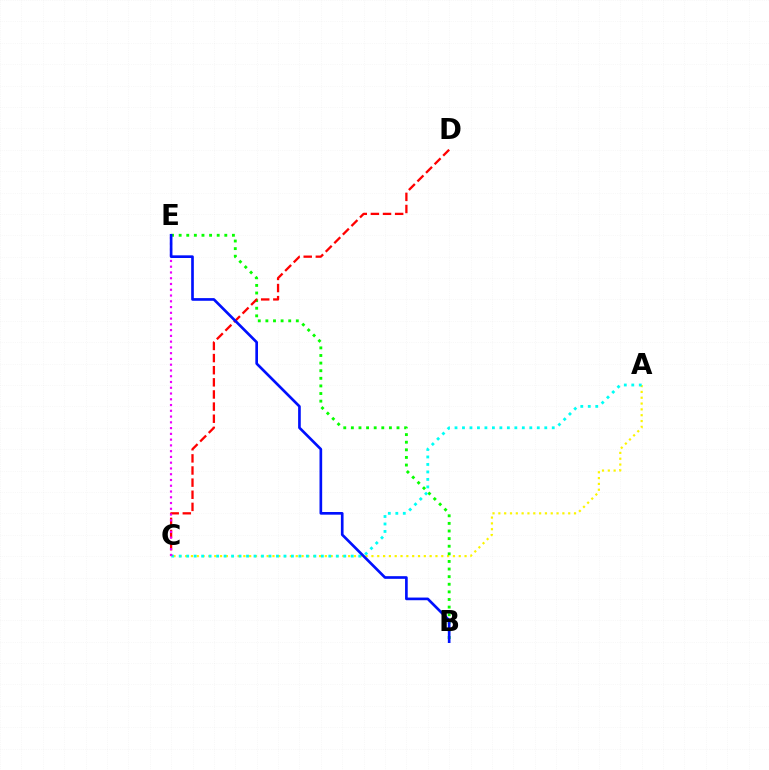{('A', 'C'): [{'color': '#fcf500', 'line_style': 'dotted', 'thickness': 1.58}, {'color': '#00fff6', 'line_style': 'dotted', 'thickness': 2.03}], ('B', 'E'): [{'color': '#08ff00', 'line_style': 'dotted', 'thickness': 2.07}, {'color': '#0010ff', 'line_style': 'solid', 'thickness': 1.92}], ('C', 'D'): [{'color': '#ff0000', 'line_style': 'dashed', 'thickness': 1.65}], ('C', 'E'): [{'color': '#ee00ff', 'line_style': 'dotted', 'thickness': 1.57}]}